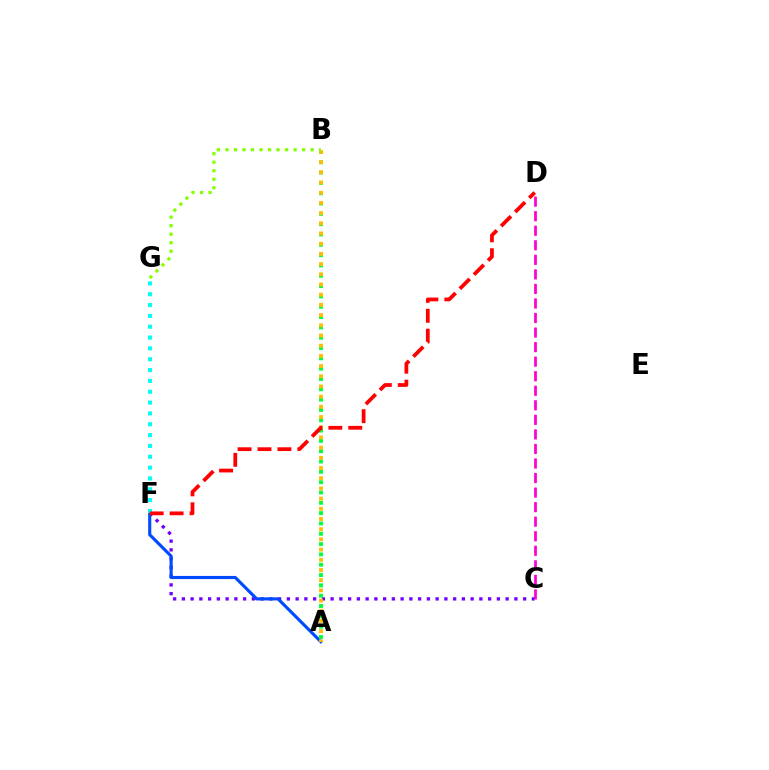{('C', 'F'): [{'color': '#7200ff', 'line_style': 'dotted', 'thickness': 2.38}], ('C', 'D'): [{'color': '#ff00cf', 'line_style': 'dashed', 'thickness': 1.98}], ('A', 'F'): [{'color': '#004bff', 'line_style': 'solid', 'thickness': 2.25}], ('F', 'G'): [{'color': '#00fff6', 'line_style': 'dotted', 'thickness': 2.94}], ('A', 'B'): [{'color': '#00ff39', 'line_style': 'dotted', 'thickness': 2.8}, {'color': '#ffbd00', 'line_style': 'dotted', 'thickness': 2.77}], ('B', 'G'): [{'color': '#84ff00', 'line_style': 'dotted', 'thickness': 2.31}], ('D', 'F'): [{'color': '#ff0000', 'line_style': 'dashed', 'thickness': 2.71}]}